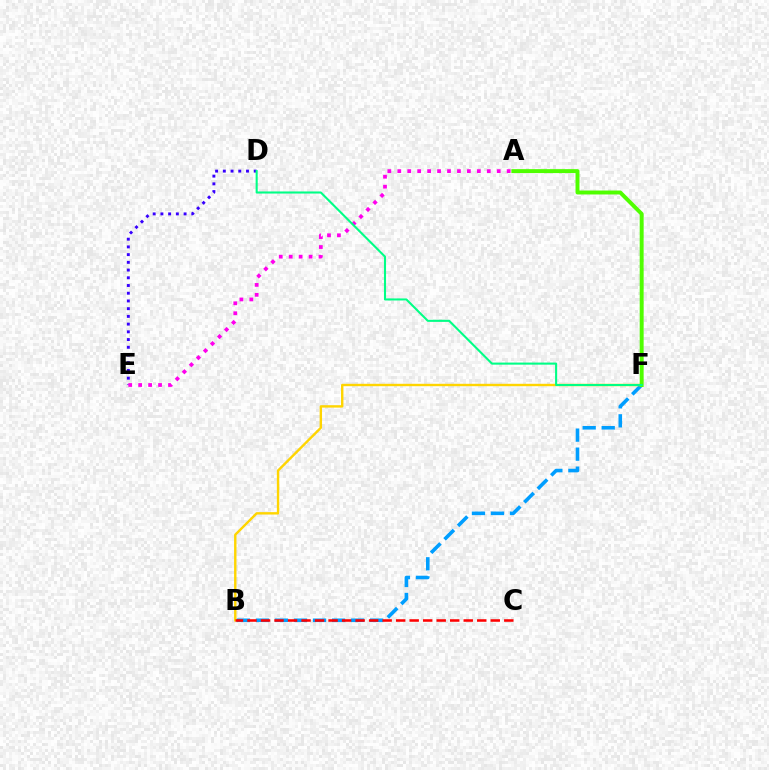{('B', 'F'): [{'color': '#009eff', 'line_style': 'dashed', 'thickness': 2.58}, {'color': '#ffd500', 'line_style': 'solid', 'thickness': 1.73}], ('D', 'E'): [{'color': '#3700ff', 'line_style': 'dotted', 'thickness': 2.1}], ('A', 'E'): [{'color': '#ff00ed', 'line_style': 'dotted', 'thickness': 2.7}], ('B', 'C'): [{'color': '#ff0000', 'line_style': 'dashed', 'thickness': 1.84}], ('A', 'F'): [{'color': '#4fff00', 'line_style': 'solid', 'thickness': 2.84}], ('D', 'F'): [{'color': '#00ff86', 'line_style': 'solid', 'thickness': 1.5}]}